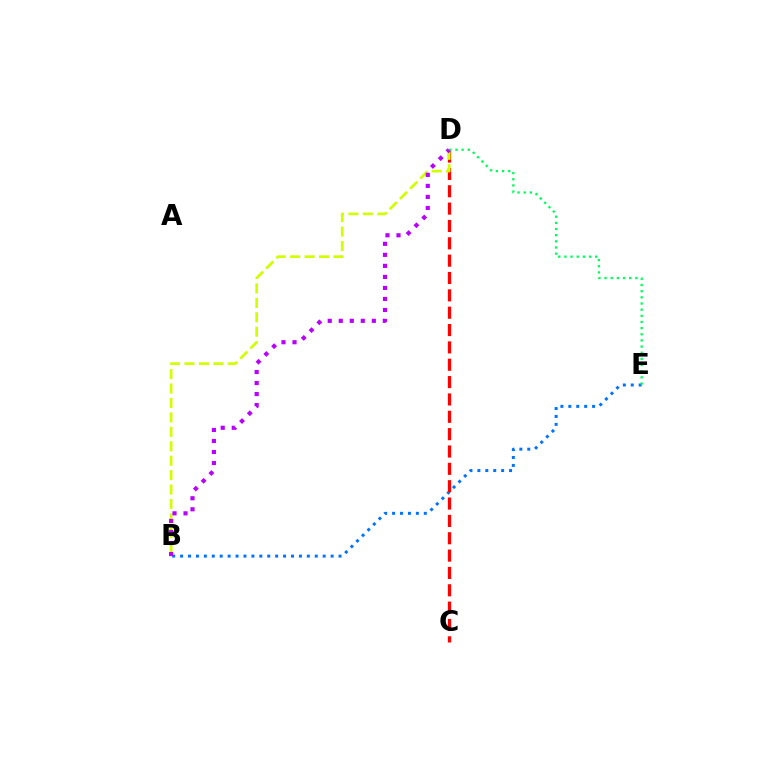{('B', 'E'): [{'color': '#0074ff', 'line_style': 'dotted', 'thickness': 2.15}], ('C', 'D'): [{'color': '#ff0000', 'line_style': 'dashed', 'thickness': 2.36}], ('B', 'D'): [{'color': '#d1ff00', 'line_style': 'dashed', 'thickness': 1.96}, {'color': '#b900ff', 'line_style': 'dotted', 'thickness': 2.99}], ('D', 'E'): [{'color': '#00ff5c', 'line_style': 'dotted', 'thickness': 1.67}]}